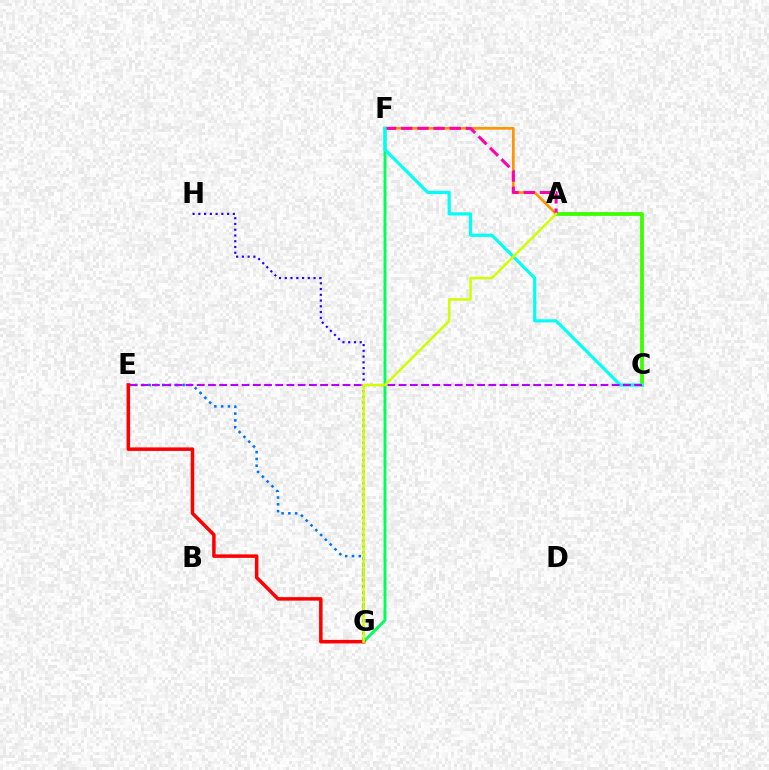{('A', 'C'): [{'color': '#3dff00', 'line_style': 'solid', 'thickness': 2.75}], ('F', 'G'): [{'color': '#00ff5c', 'line_style': 'solid', 'thickness': 2.11}], ('G', 'H'): [{'color': '#2500ff', 'line_style': 'dotted', 'thickness': 1.56}], ('A', 'F'): [{'color': '#ff9400', 'line_style': 'solid', 'thickness': 1.93}, {'color': '#ff00ac', 'line_style': 'dashed', 'thickness': 2.19}], ('E', 'G'): [{'color': '#0074ff', 'line_style': 'dotted', 'thickness': 1.84}, {'color': '#ff0000', 'line_style': 'solid', 'thickness': 2.53}], ('C', 'F'): [{'color': '#00fff6', 'line_style': 'solid', 'thickness': 2.28}], ('C', 'E'): [{'color': '#b900ff', 'line_style': 'dashed', 'thickness': 1.52}], ('A', 'G'): [{'color': '#d1ff00', 'line_style': 'solid', 'thickness': 1.81}]}